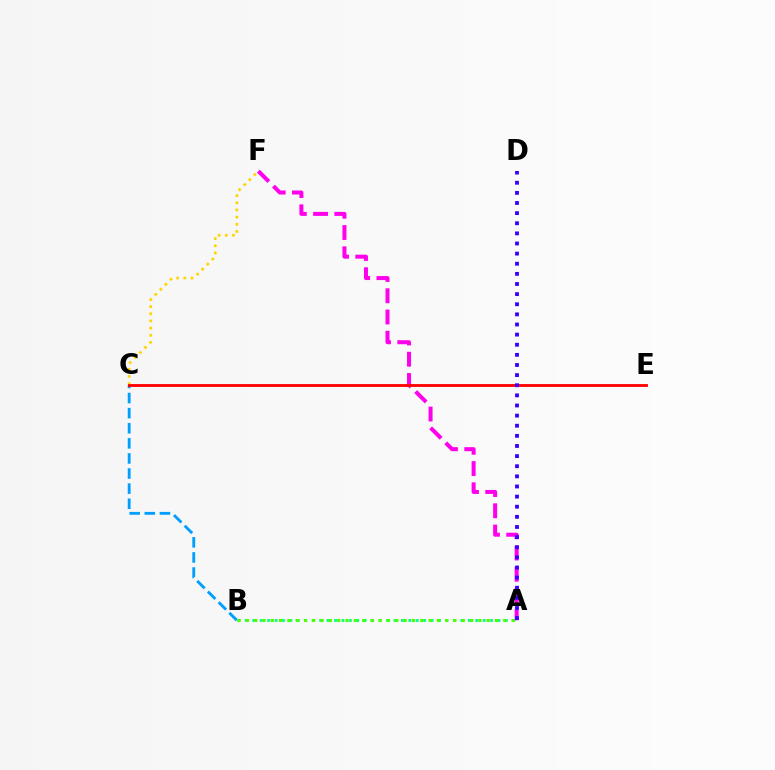{('B', 'C'): [{'color': '#009eff', 'line_style': 'dashed', 'thickness': 2.05}], ('A', 'B'): [{'color': '#00ff86', 'line_style': 'dotted', 'thickness': 2.02}, {'color': '#4fff00', 'line_style': 'dotted', 'thickness': 2.26}], ('A', 'F'): [{'color': '#ff00ed', 'line_style': 'dashed', 'thickness': 2.89}], ('C', 'F'): [{'color': '#ffd500', 'line_style': 'dotted', 'thickness': 1.95}], ('C', 'E'): [{'color': '#ff0000', 'line_style': 'solid', 'thickness': 2.04}], ('A', 'D'): [{'color': '#3700ff', 'line_style': 'dotted', 'thickness': 2.75}]}